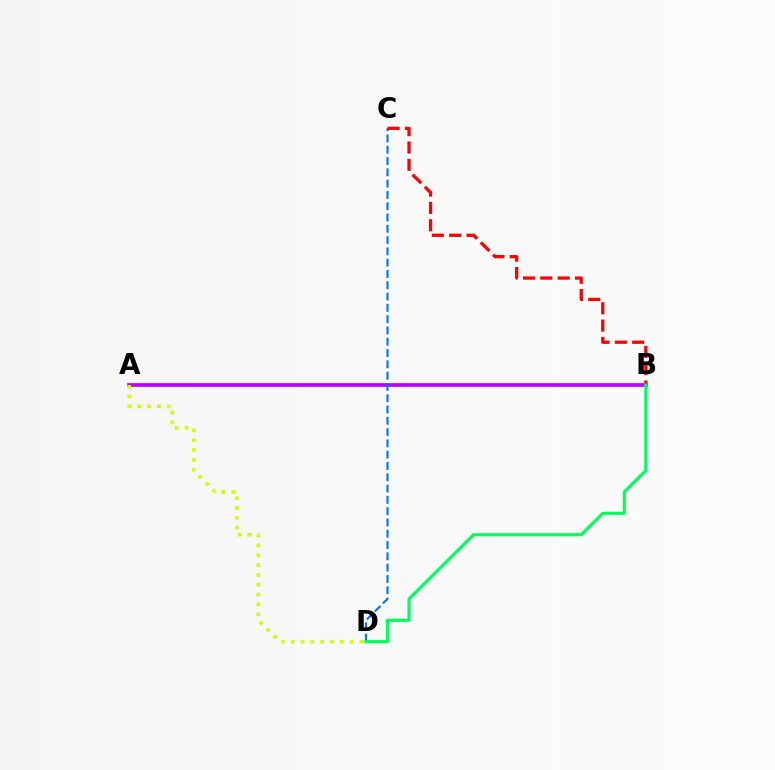{('A', 'B'): [{'color': '#b900ff', 'line_style': 'solid', 'thickness': 2.66}], ('C', 'D'): [{'color': '#0074ff', 'line_style': 'dashed', 'thickness': 1.53}], ('A', 'D'): [{'color': '#d1ff00', 'line_style': 'dotted', 'thickness': 2.67}], ('B', 'C'): [{'color': '#ff0000', 'line_style': 'dashed', 'thickness': 2.35}], ('B', 'D'): [{'color': '#00ff5c', 'line_style': 'solid', 'thickness': 2.26}]}